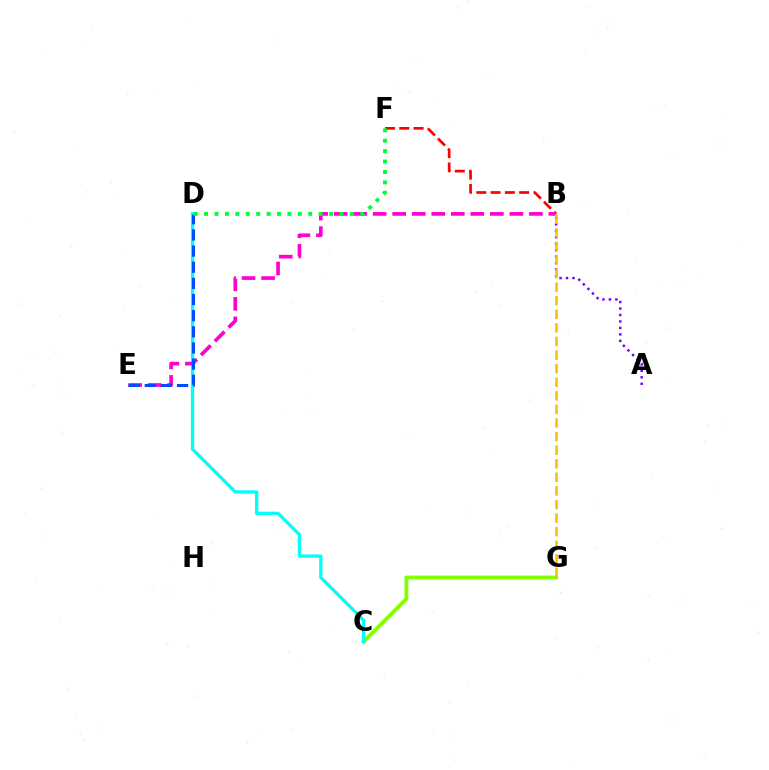{('C', 'G'): [{'color': '#84ff00', 'line_style': 'solid', 'thickness': 2.77}], ('C', 'D'): [{'color': '#00fff6', 'line_style': 'solid', 'thickness': 2.38}], ('B', 'F'): [{'color': '#ff0000', 'line_style': 'dashed', 'thickness': 1.94}], ('A', 'B'): [{'color': '#7200ff', 'line_style': 'dotted', 'thickness': 1.76}], ('B', 'E'): [{'color': '#ff00cf', 'line_style': 'dashed', 'thickness': 2.65}], ('B', 'G'): [{'color': '#ffbd00', 'line_style': 'dashed', 'thickness': 1.85}], ('D', 'E'): [{'color': '#004bff', 'line_style': 'dashed', 'thickness': 2.19}], ('D', 'F'): [{'color': '#00ff39', 'line_style': 'dotted', 'thickness': 2.83}]}